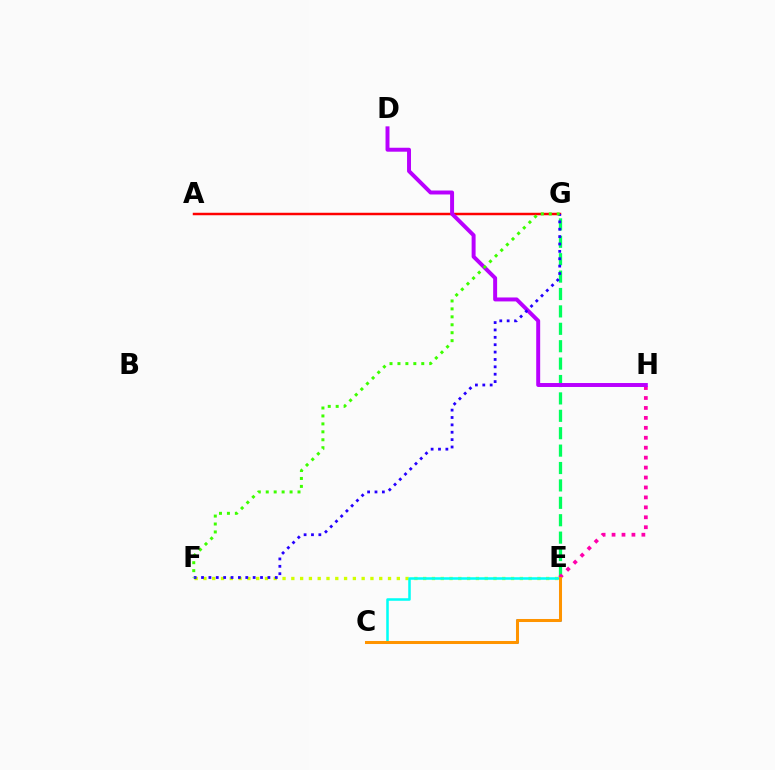{('E', 'F'): [{'color': '#d1ff00', 'line_style': 'dotted', 'thickness': 2.39}], ('C', 'E'): [{'color': '#0074ff', 'line_style': 'solid', 'thickness': 2.11}, {'color': '#00fff6', 'line_style': 'solid', 'thickness': 1.83}, {'color': '#ff9400', 'line_style': 'solid', 'thickness': 2.18}], ('A', 'G'): [{'color': '#ff0000', 'line_style': 'solid', 'thickness': 1.78}], ('E', 'G'): [{'color': '#00ff5c', 'line_style': 'dashed', 'thickness': 2.36}], ('E', 'H'): [{'color': '#ff00ac', 'line_style': 'dotted', 'thickness': 2.7}], ('D', 'H'): [{'color': '#b900ff', 'line_style': 'solid', 'thickness': 2.85}], ('F', 'G'): [{'color': '#2500ff', 'line_style': 'dotted', 'thickness': 2.0}, {'color': '#3dff00', 'line_style': 'dotted', 'thickness': 2.16}]}